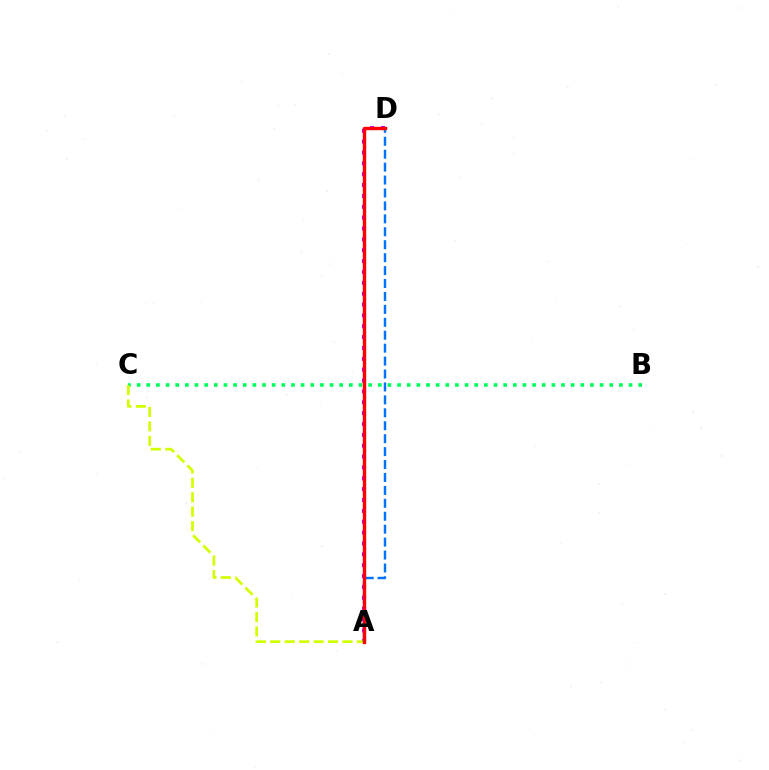{('A', 'D'): [{'color': '#b900ff', 'line_style': 'dotted', 'thickness': 2.95}, {'color': '#0074ff', 'line_style': 'dashed', 'thickness': 1.76}, {'color': '#ff0000', 'line_style': 'solid', 'thickness': 2.43}], ('B', 'C'): [{'color': '#00ff5c', 'line_style': 'dotted', 'thickness': 2.62}], ('A', 'C'): [{'color': '#d1ff00', 'line_style': 'dashed', 'thickness': 1.96}]}